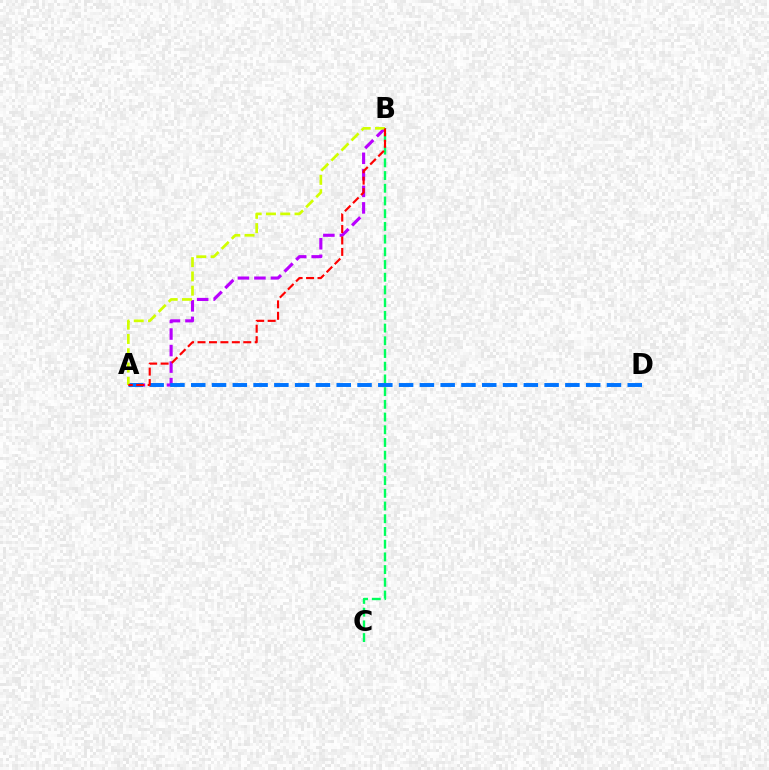{('B', 'C'): [{'color': '#00ff5c', 'line_style': 'dashed', 'thickness': 1.73}], ('A', 'B'): [{'color': '#b900ff', 'line_style': 'dashed', 'thickness': 2.25}, {'color': '#d1ff00', 'line_style': 'dashed', 'thickness': 1.94}, {'color': '#ff0000', 'line_style': 'dashed', 'thickness': 1.55}], ('A', 'D'): [{'color': '#0074ff', 'line_style': 'dashed', 'thickness': 2.82}]}